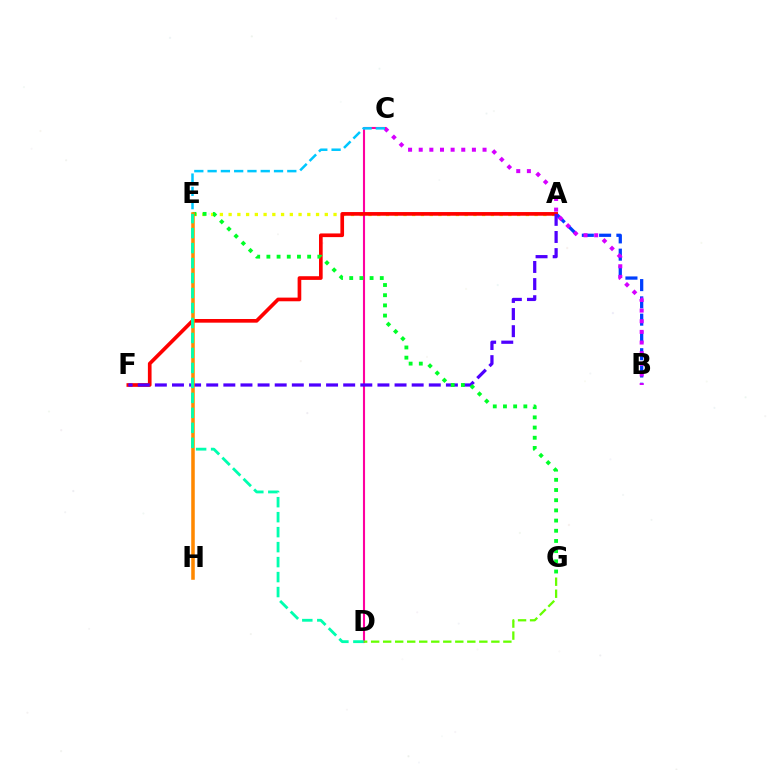{('A', 'B'): [{'color': '#003fff', 'line_style': 'dashed', 'thickness': 2.35}], ('B', 'C'): [{'color': '#d600ff', 'line_style': 'dotted', 'thickness': 2.89}], ('A', 'E'): [{'color': '#eeff00', 'line_style': 'dotted', 'thickness': 2.38}], ('C', 'D'): [{'color': '#ff00a0', 'line_style': 'solid', 'thickness': 1.51}], ('A', 'F'): [{'color': '#ff0000', 'line_style': 'solid', 'thickness': 2.64}, {'color': '#4f00ff', 'line_style': 'dashed', 'thickness': 2.33}], ('D', 'G'): [{'color': '#66ff00', 'line_style': 'dashed', 'thickness': 1.63}], ('C', 'E'): [{'color': '#00c7ff', 'line_style': 'dashed', 'thickness': 1.8}], ('E', 'G'): [{'color': '#00ff27', 'line_style': 'dotted', 'thickness': 2.77}], ('E', 'H'): [{'color': '#ff8800', 'line_style': 'solid', 'thickness': 2.55}], ('D', 'E'): [{'color': '#00ffaf', 'line_style': 'dashed', 'thickness': 2.04}]}